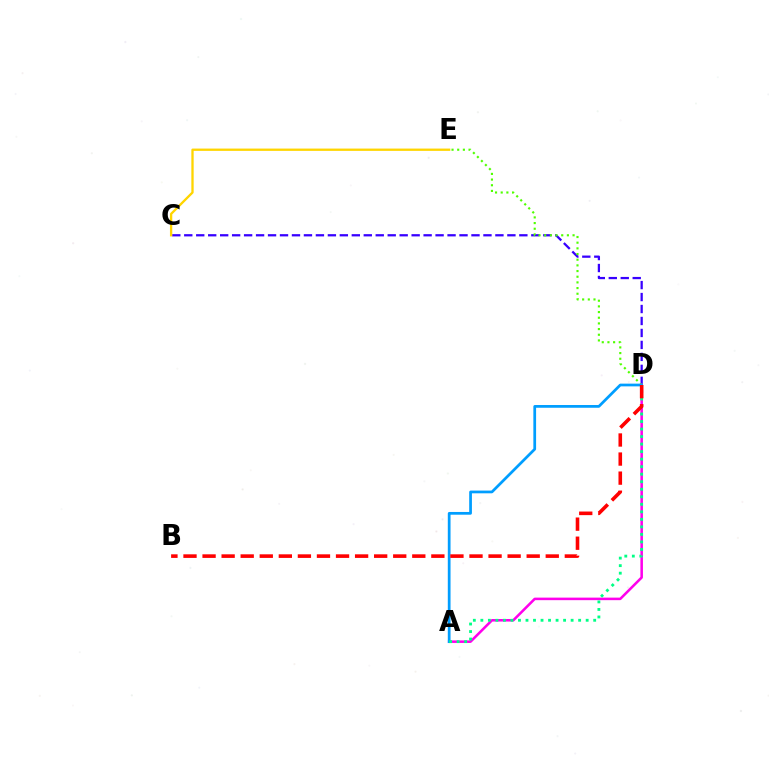{('C', 'D'): [{'color': '#3700ff', 'line_style': 'dashed', 'thickness': 1.63}], ('D', 'E'): [{'color': '#4fff00', 'line_style': 'dotted', 'thickness': 1.54}], ('A', 'D'): [{'color': '#ff00ed', 'line_style': 'solid', 'thickness': 1.83}, {'color': '#009eff', 'line_style': 'solid', 'thickness': 1.97}, {'color': '#00ff86', 'line_style': 'dotted', 'thickness': 2.04}], ('B', 'D'): [{'color': '#ff0000', 'line_style': 'dashed', 'thickness': 2.59}], ('C', 'E'): [{'color': '#ffd500', 'line_style': 'solid', 'thickness': 1.67}]}